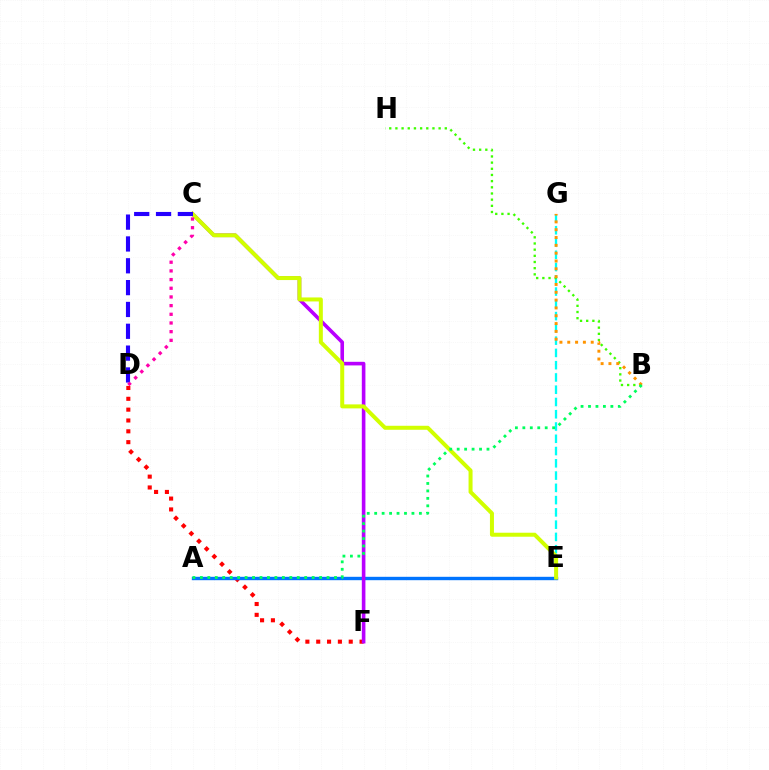{('D', 'F'): [{'color': '#ff0000', 'line_style': 'dotted', 'thickness': 2.94}], ('E', 'G'): [{'color': '#00fff6', 'line_style': 'dashed', 'thickness': 1.67}], ('A', 'E'): [{'color': '#0074ff', 'line_style': 'solid', 'thickness': 2.43}], ('B', 'H'): [{'color': '#3dff00', 'line_style': 'dotted', 'thickness': 1.68}], ('B', 'G'): [{'color': '#ff9400', 'line_style': 'dotted', 'thickness': 2.13}], ('C', 'F'): [{'color': '#b900ff', 'line_style': 'solid', 'thickness': 2.6}], ('C', 'E'): [{'color': '#d1ff00', 'line_style': 'solid', 'thickness': 2.88}], ('C', 'D'): [{'color': '#2500ff', 'line_style': 'dashed', 'thickness': 2.97}, {'color': '#ff00ac', 'line_style': 'dotted', 'thickness': 2.36}], ('A', 'B'): [{'color': '#00ff5c', 'line_style': 'dotted', 'thickness': 2.02}]}